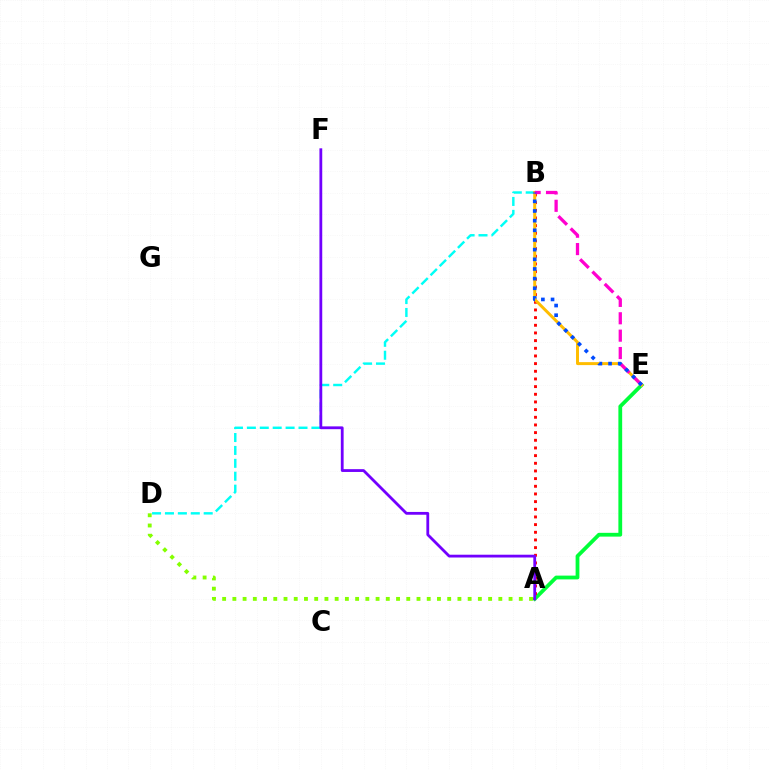{('A', 'E'): [{'color': '#00ff39', 'line_style': 'solid', 'thickness': 2.72}], ('B', 'D'): [{'color': '#00fff6', 'line_style': 'dashed', 'thickness': 1.75}], ('A', 'B'): [{'color': '#ff0000', 'line_style': 'dotted', 'thickness': 2.08}], ('B', 'E'): [{'color': '#ffbd00', 'line_style': 'solid', 'thickness': 2.14}, {'color': '#ff00cf', 'line_style': 'dashed', 'thickness': 2.36}, {'color': '#004bff', 'line_style': 'dotted', 'thickness': 2.63}], ('A', 'F'): [{'color': '#7200ff', 'line_style': 'solid', 'thickness': 2.02}], ('A', 'D'): [{'color': '#84ff00', 'line_style': 'dotted', 'thickness': 2.78}]}